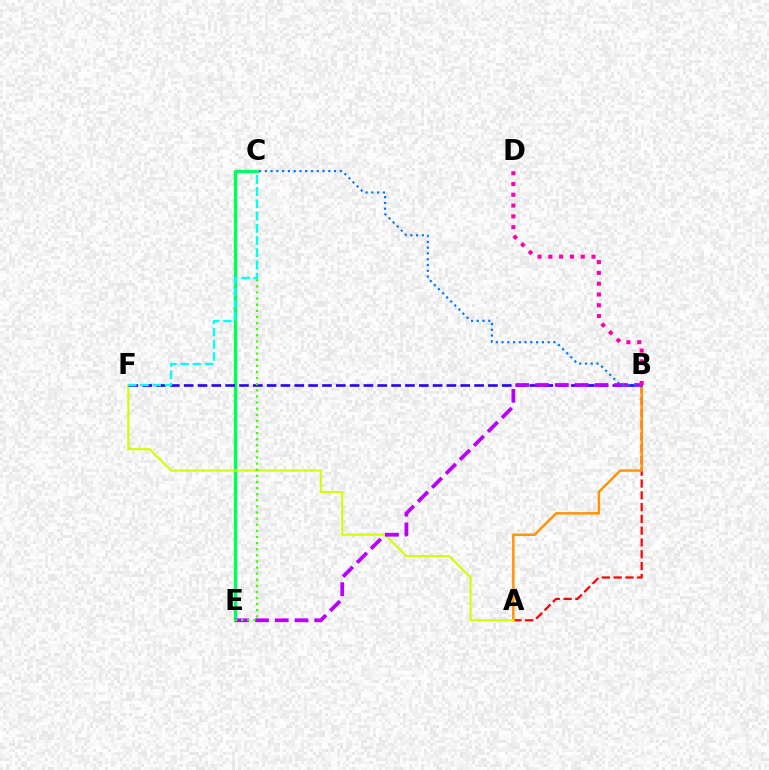{('A', 'B'): [{'color': '#ff0000', 'line_style': 'dashed', 'thickness': 1.6}, {'color': '#ff9400', 'line_style': 'solid', 'thickness': 1.75}], ('C', 'E'): [{'color': '#00ff5c', 'line_style': 'solid', 'thickness': 2.42}, {'color': '#3dff00', 'line_style': 'dotted', 'thickness': 1.66}], ('A', 'F'): [{'color': '#d1ff00', 'line_style': 'solid', 'thickness': 1.5}], ('B', 'F'): [{'color': '#2500ff', 'line_style': 'dashed', 'thickness': 1.88}], ('B', 'E'): [{'color': '#b900ff', 'line_style': 'dashed', 'thickness': 2.69}], ('B', 'C'): [{'color': '#0074ff', 'line_style': 'dotted', 'thickness': 1.57}], ('B', 'D'): [{'color': '#ff00ac', 'line_style': 'dotted', 'thickness': 2.93}], ('C', 'F'): [{'color': '#00fff6', 'line_style': 'dashed', 'thickness': 1.66}]}